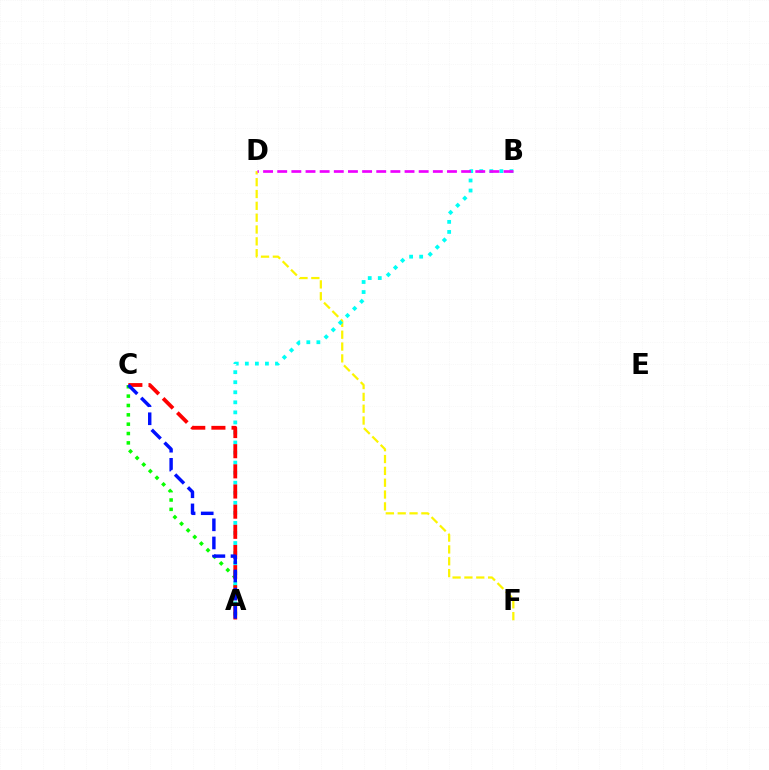{('A', 'C'): [{'color': '#08ff00', 'line_style': 'dotted', 'thickness': 2.54}, {'color': '#ff0000', 'line_style': 'dashed', 'thickness': 2.74}, {'color': '#0010ff', 'line_style': 'dashed', 'thickness': 2.46}], ('D', 'F'): [{'color': '#fcf500', 'line_style': 'dashed', 'thickness': 1.61}], ('A', 'B'): [{'color': '#00fff6', 'line_style': 'dotted', 'thickness': 2.73}], ('B', 'D'): [{'color': '#ee00ff', 'line_style': 'dashed', 'thickness': 1.92}]}